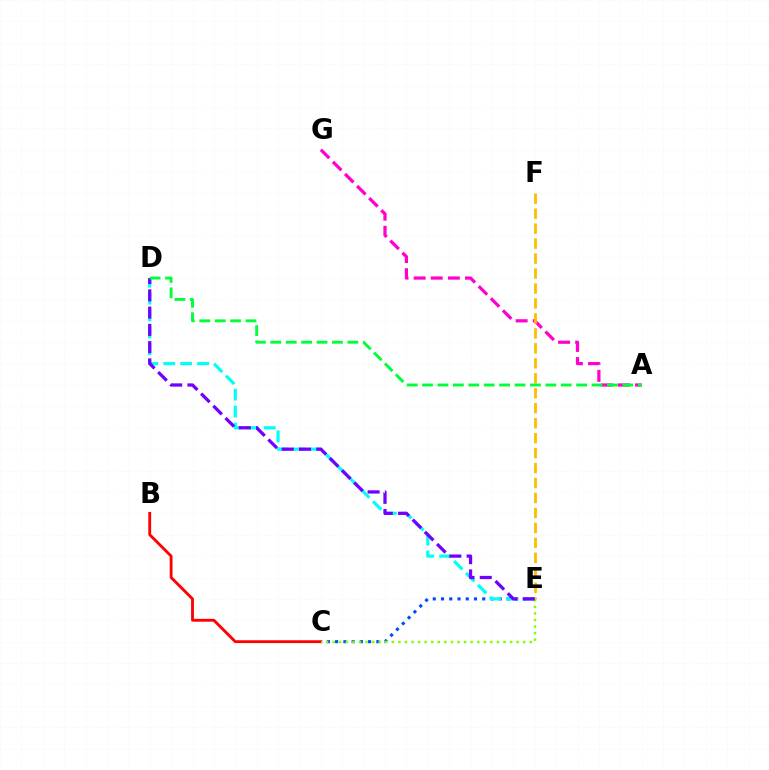{('C', 'E'): [{'color': '#004bff', 'line_style': 'dotted', 'thickness': 2.24}, {'color': '#84ff00', 'line_style': 'dotted', 'thickness': 1.79}], ('A', 'G'): [{'color': '#ff00cf', 'line_style': 'dashed', 'thickness': 2.32}], ('E', 'F'): [{'color': '#ffbd00', 'line_style': 'dashed', 'thickness': 2.03}], ('D', 'E'): [{'color': '#00fff6', 'line_style': 'dashed', 'thickness': 2.3}, {'color': '#7200ff', 'line_style': 'dashed', 'thickness': 2.35}], ('B', 'C'): [{'color': '#ff0000', 'line_style': 'solid', 'thickness': 2.05}], ('A', 'D'): [{'color': '#00ff39', 'line_style': 'dashed', 'thickness': 2.09}]}